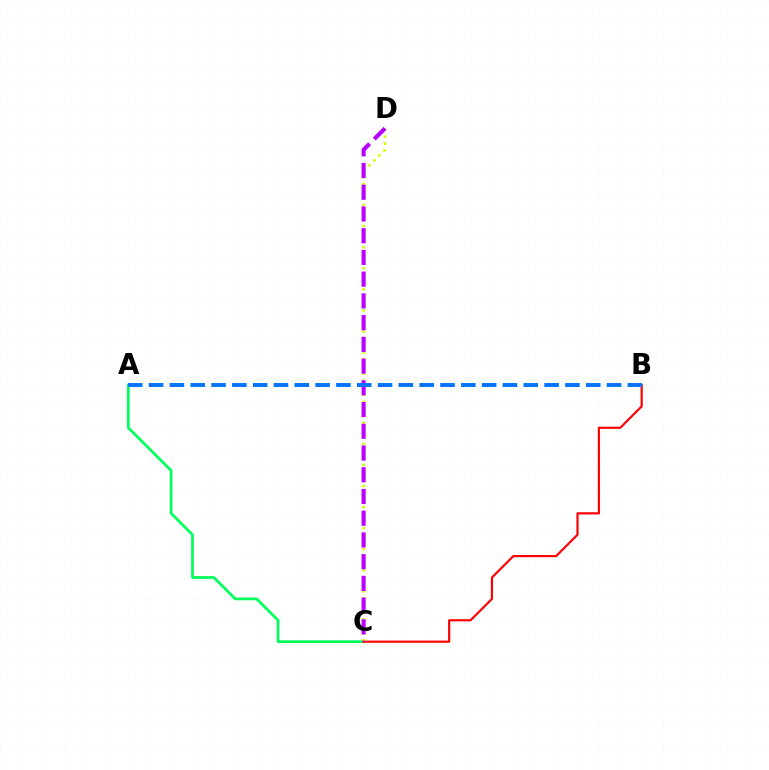{('A', 'C'): [{'color': '#00ff5c', 'line_style': 'solid', 'thickness': 1.96}], ('C', 'D'): [{'color': '#d1ff00', 'line_style': 'dotted', 'thickness': 1.91}, {'color': '#b900ff', 'line_style': 'dashed', 'thickness': 2.95}], ('B', 'C'): [{'color': '#ff0000', 'line_style': 'solid', 'thickness': 1.56}], ('A', 'B'): [{'color': '#0074ff', 'line_style': 'dashed', 'thickness': 2.83}]}